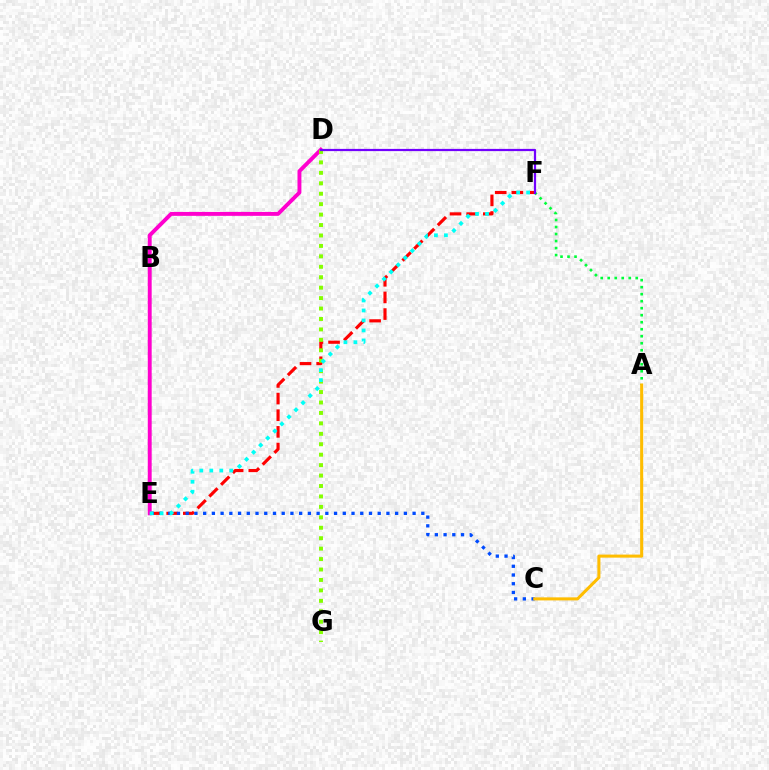{('E', 'F'): [{'color': '#ff0000', 'line_style': 'dashed', 'thickness': 2.26}, {'color': '#00fff6', 'line_style': 'dotted', 'thickness': 2.71}], ('C', 'E'): [{'color': '#004bff', 'line_style': 'dotted', 'thickness': 2.37}], ('D', 'E'): [{'color': '#ff00cf', 'line_style': 'solid', 'thickness': 2.81}], ('D', 'G'): [{'color': '#84ff00', 'line_style': 'dotted', 'thickness': 2.84}], ('A', 'F'): [{'color': '#00ff39', 'line_style': 'dotted', 'thickness': 1.9}], ('D', 'F'): [{'color': '#7200ff', 'line_style': 'solid', 'thickness': 1.6}], ('A', 'C'): [{'color': '#ffbd00', 'line_style': 'solid', 'thickness': 2.2}]}